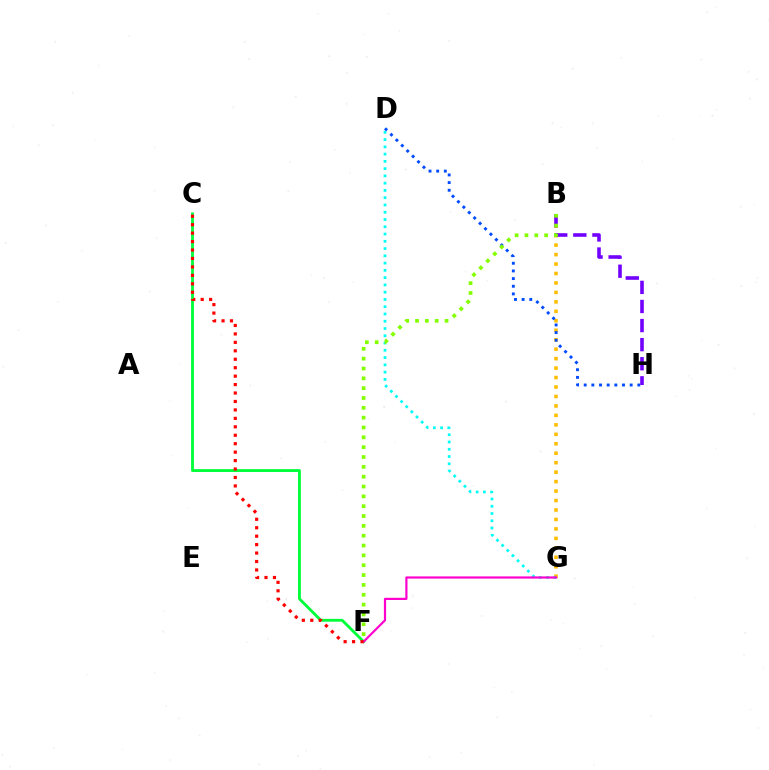{('B', 'G'): [{'color': '#ffbd00', 'line_style': 'dotted', 'thickness': 2.57}], ('B', 'H'): [{'color': '#7200ff', 'line_style': 'dashed', 'thickness': 2.59}], ('D', 'G'): [{'color': '#00fff6', 'line_style': 'dotted', 'thickness': 1.97}], ('D', 'H'): [{'color': '#004bff', 'line_style': 'dotted', 'thickness': 2.08}], ('B', 'F'): [{'color': '#84ff00', 'line_style': 'dotted', 'thickness': 2.67}], ('C', 'F'): [{'color': '#00ff39', 'line_style': 'solid', 'thickness': 2.05}, {'color': '#ff0000', 'line_style': 'dotted', 'thickness': 2.29}], ('F', 'G'): [{'color': '#ff00cf', 'line_style': 'solid', 'thickness': 1.58}]}